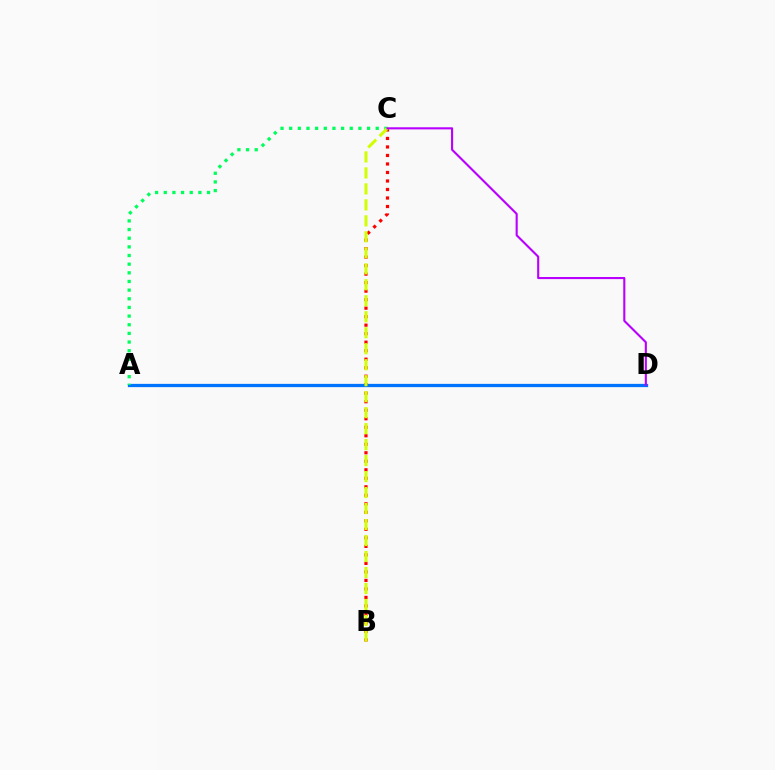{('B', 'C'): [{'color': '#ff0000', 'line_style': 'dotted', 'thickness': 2.31}, {'color': '#d1ff00', 'line_style': 'dashed', 'thickness': 2.17}], ('A', 'D'): [{'color': '#0074ff', 'line_style': 'solid', 'thickness': 2.35}], ('A', 'C'): [{'color': '#00ff5c', 'line_style': 'dotted', 'thickness': 2.35}], ('C', 'D'): [{'color': '#b900ff', 'line_style': 'solid', 'thickness': 1.52}]}